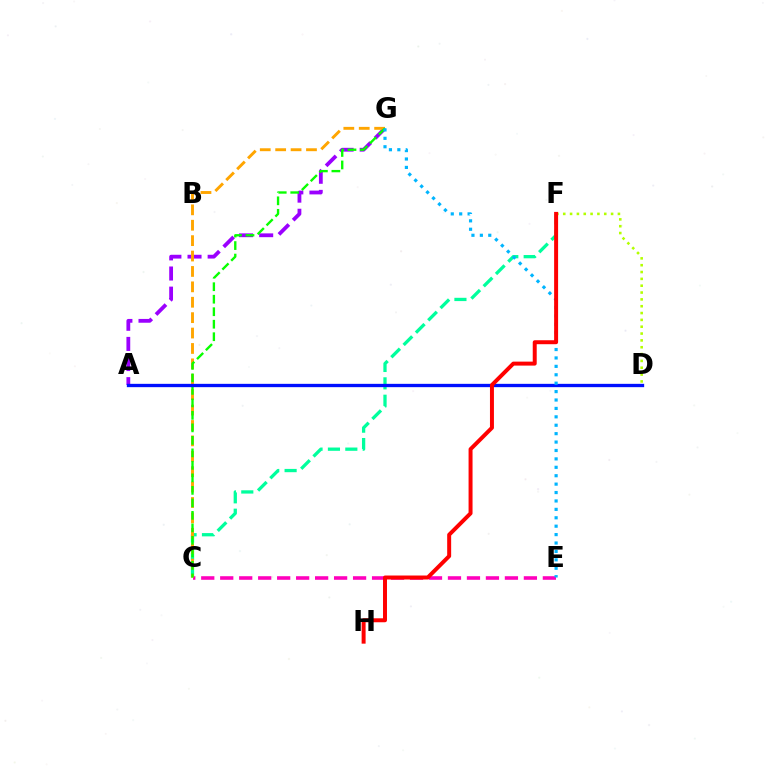{('C', 'F'): [{'color': '#00ff9d', 'line_style': 'dashed', 'thickness': 2.36}], ('D', 'F'): [{'color': '#b3ff00', 'line_style': 'dotted', 'thickness': 1.86}], ('A', 'G'): [{'color': '#9b00ff', 'line_style': 'dashed', 'thickness': 2.73}], ('C', 'E'): [{'color': '#ff00bd', 'line_style': 'dashed', 'thickness': 2.58}], ('C', 'G'): [{'color': '#ffa500', 'line_style': 'dashed', 'thickness': 2.09}, {'color': '#08ff00', 'line_style': 'dashed', 'thickness': 1.7}], ('A', 'D'): [{'color': '#0010ff', 'line_style': 'solid', 'thickness': 2.39}], ('E', 'G'): [{'color': '#00b5ff', 'line_style': 'dotted', 'thickness': 2.29}], ('F', 'H'): [{'color': '#ff0000', 'line_style': 'solid', 'thickness': 2.86}]}